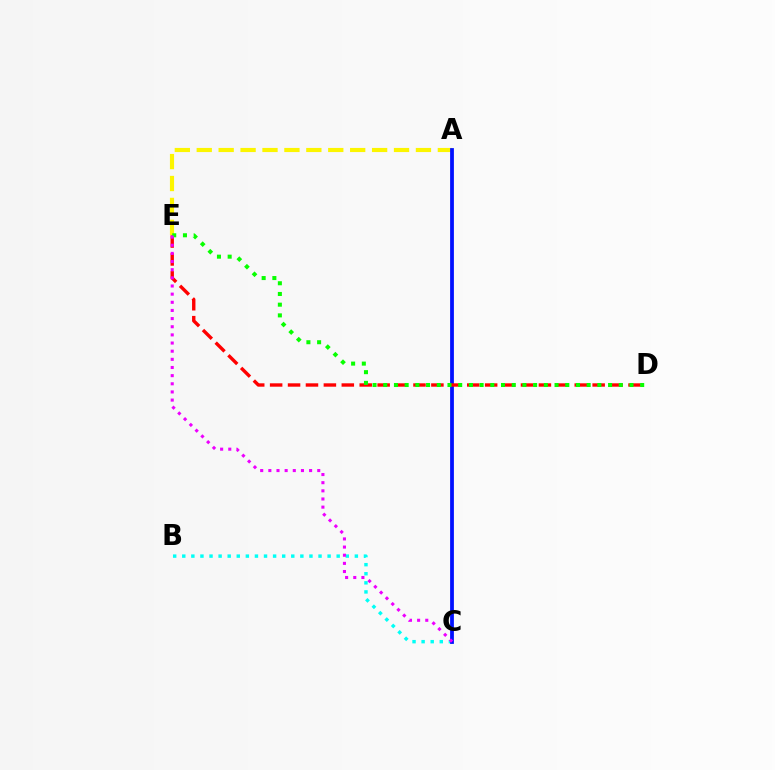{('B', 'C'): [{'color': '#00fff6', 'line_style': 'dotted', 'thickness': 2.47}], ('A', 'E'): [{'color': '#fcf500', 'line_style': 'dashed', 'thickness': 2.98}], ('A', 'C'): [{'color': '#0010ff', 'line_style': 'solid', 'thickness': 2.72}], ('D', 'E'): [{'color': '#ff0000', 'line_style': 'dashed', 'thickness': 2.43}, {'color': '#08ff00', 'line_style': 'dotted', 'thickness': 2.91}], ('C', 'E'): [{'color': '#ee00ff', 'line_style': 'dotted', 'thickness': 2.21}]}